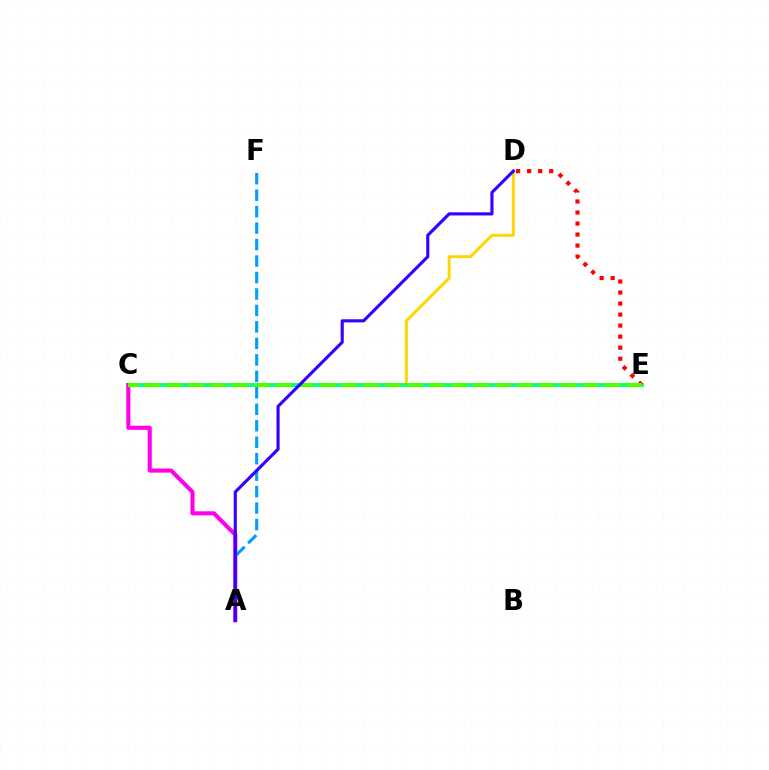{('C', 'D'): [{'color': '#ffd500', 'line_style': 'solid', 'thickness': 2.15}], ('C', 'E'): [{'color': '#00ff86', 'line_style': 'solid', 'thickness': 2.78}, {'color': '#4fff00', 'line_style': 'dashed', 'thickness': 2.98}], ('A', 'C'): [{'color': '#ff00ed', 'line_style': 'solid', 'thickness': 2.95}], ('D', 'E'): [{'color': '#ff0000', 'line_style': 'dotted', 'thickness': 3.0}], ('A', 'F'): [{'color': '#009eff', 'line_style': 'dashed', 'thickness': 2.24}], ('A', 'D'): [{'color': '#3700ff', 'line_style': 'solid', 'thickness': 2.25}]}